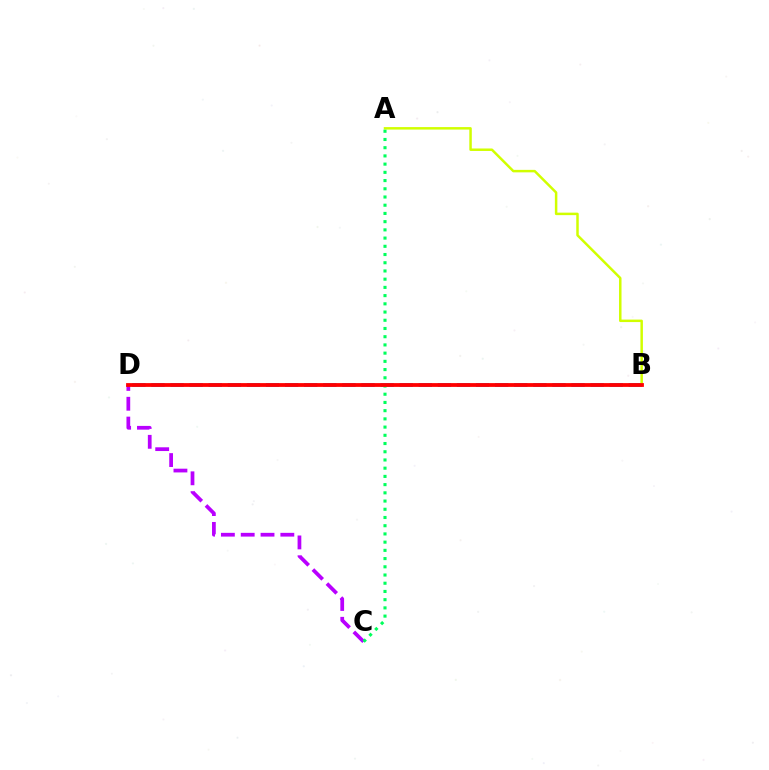{('C', 'D'): [{'color': '#b900ff', 'line_style': 'dashed', 'thickness': 2.69}], ('B', 'D'): [{'color': '#0074ff', 'line_style': 'dashed', 'thickness': 2.59}, {'color': '#ff0000', 'line_style': 'solid', 'thickness': 2.73}], ('A', 'B'): [{'color': '#d1ff00', 'line_style': 'solid', 'thickness': 1.79}], ('A', 'C'): [{'color': '#00ff5c', 'line_style': 'dotted', 'thickness': 2.23}]}